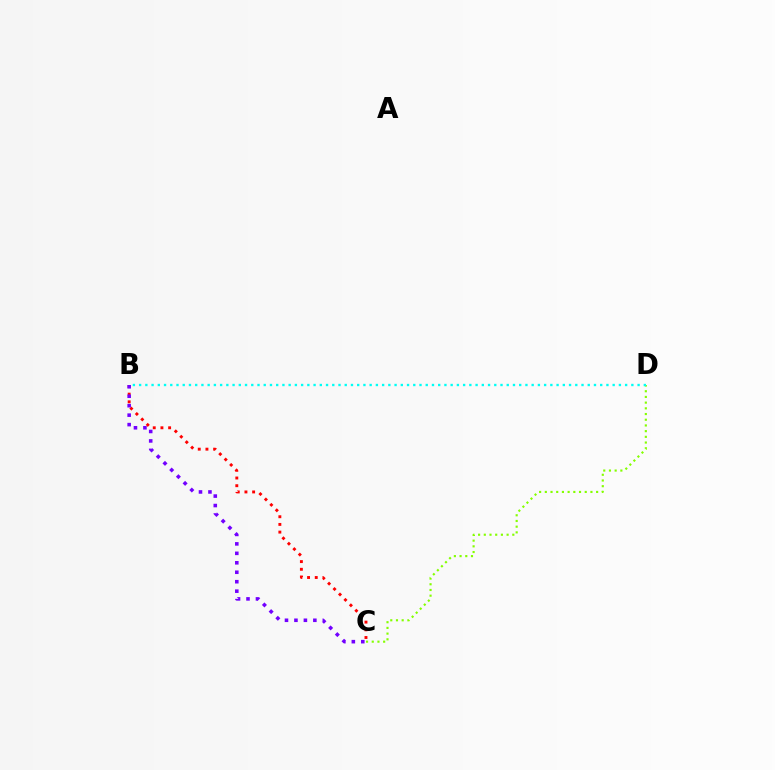{('C', 'D'): [{'color': '#84ff00', 'line_style': 'dotted', 'thickness': 1.55}], ('B', 'C'): [{'color': '#ff0000', 'line_style': 'dotted', 'thickness': 2.09}, {'color': '#7200ff', 'line_style': 'dotted', 'thickness': 2.57}], ('B', 'D'): [{'color': '#00fff6', 'line_style': 'dotted', 'thickness': 1.69}]}